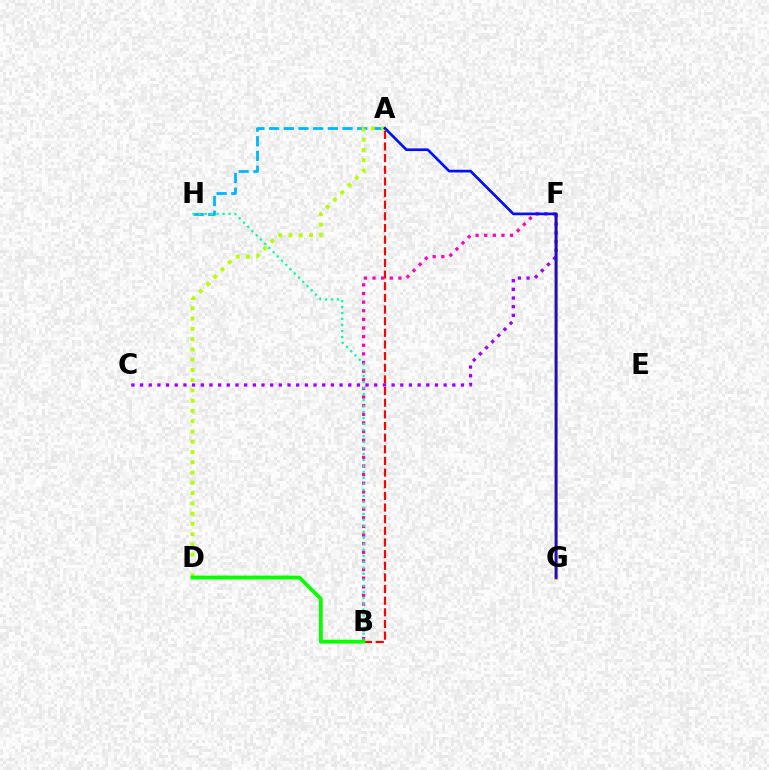{('B', 'F'): [{'color': '#ff00bd', 'line_style': 'dotted', 'thickness': 2.34}], ('A', 'H'): [{'color': '#00b5ff', 'line_style': 'dashed', 'thickness': 1.99}], ('F', 'G'): [{'color': '#ffa500', 'line_style': 'solid', 'thickness': 2.56}], ('A', 'B'): [{'color': '#ff0000', 'line_style': 'dashed', 'thickness': 1.58}], ('B', 'H'): [{'color': '#00ff9d', 'line_style': 'dotted', 'thickness': 1.63}], ('C', 'F'): [{'color': '#9b00ff', 'line_style': 'dotted', 'thickness': 2.36}], ('A', 'D'): [{'color': '#b3ff00', 'line_style': 'dotted', 'thickness': 2.79}], ('B', 'D'): [{'color': '#08ff00', 'line_style': 'solid', 'thickness': 2.73}], ('A', 'G'): [{'color': '#0010ff', 'line_style': 'solid', 'thickness': 1.94}]}